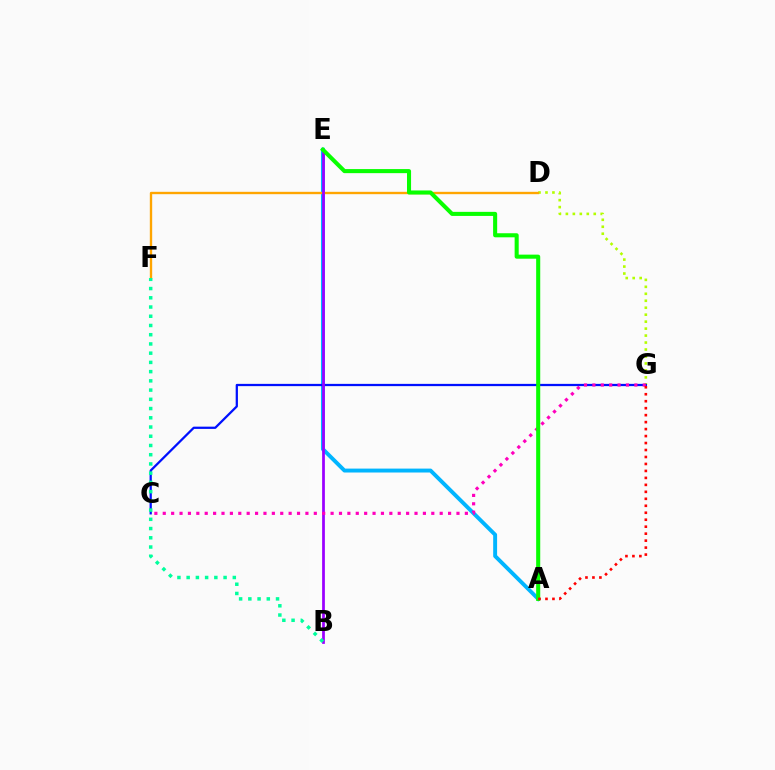{('A', 'E'): [{'color': '#00b5ff', 'line_style': 'solid', 'thickness': 2.82}, {'color': '#08ff00', 'line_style': 'solid', 'thickness': 2.93}], ('D', 'G'): [{'color': '#b3ff00', 'line_style': 'dotted', 'thickness': 1.89}], ('D', 'F'): [{'color': '#ffa500', 'line_style': 'solid', 'thickness': 1.7}], ('C', 'G'): [{'color': '#0010ff', 'line_style': 'solid', 'thickness': 1.62}, {'color': '#ff00bd', 'line_style': 'dotted', 'thickness': 2.28}], ('B', 'E'): [{'color': '#9b00ff', 'line_style': 'solid', 'thickness': 1.98}], ('B', 'F'): [{'color': '#00ff9d', 'line_style': 'dotted', 'thickness': 2.51}], ('A', 'G'): [{'color': '#ff0000', 'line_style': 'dotted', 'thickness': 1.89}]}